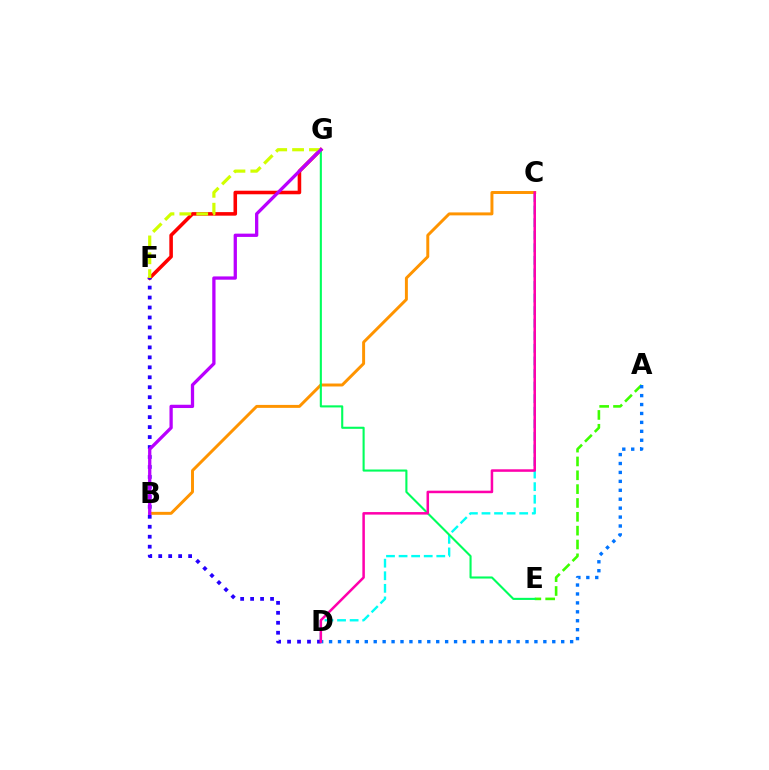{('C', 'D'): [{'color': '#00fff6', 'line_style': 'dashed', 'thickness': 1.71}, {'color': '#ff00ac', 'line_style': 'solid', 'thickness': 1.82}], ('B', 'C'): [{'color': '#ff9400', 'line_style': 'solid', 'thickness': 2.13}], ('F', 'G'): [{'color': '#ff0000', 'line_style': 'solid', 'thickness': 2.56}, {'color': '#d1ff00', 'line_style': 'dashed', 'thickness': 2.29}], ('A', 'E'): [{'color': '#3dff00', 'line_style': 'dashed', 'thickness': 1.88}], ('D', 'F'): [{'color': '#2500ff', 'line_style': 'dotted', 'thickness': 2.71}], ('E', 'G'): [{'color': '#00ff5c', 'line_style': 'solid', 'thickness': 1.51}], ('B', 'G'): [{'color': '#b900ff', 'line_style': 'solid', 'thickness': 2.36}], ('A', 'D'): [{'color': '#0074ff', 'line_style': 'dotted', 'thickness': 2.43}]}